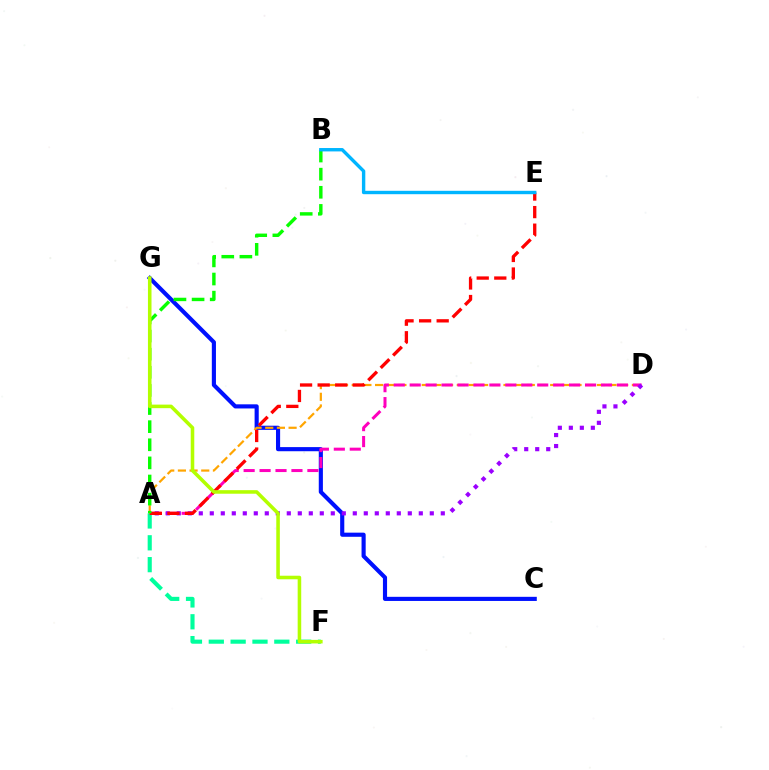{('A', 'F'): [{'color': '#00ff9d', 'line_style': 'dashed', 'thickness': 2.97}], ('C', 'G'): [{'color': '#0010ff', 'line_style': 'solid', 'thickness': 2.97}], ('A', 'D'): [{'color': '#ffa500', 'line_style': 'dashed', 'thickness': 1.59}, {'color': '#ff00bd', 'line_style': 'dashed', 'thickness': 2.17}, {'color': '#9b00ff', 'line_style': 'dotted', 'thickness': 2.99}], ('A', 'E'): [{'color': '#ff0000', 'line_style': 'dashed', 'thickness': 2.39}], ('A', 'B'): [{'color': '#08ff00', 'line_style': 'dashed', 'thickness': 2.46}], ('B', 'E'): [{'color': '#00b5ff', 'line_style': 'solid', 'thickness': 2.44}], ('F', 'G'): [{'color': '#b3ff00', 'line_style': 'solid', 'thickness': 2.56}]}